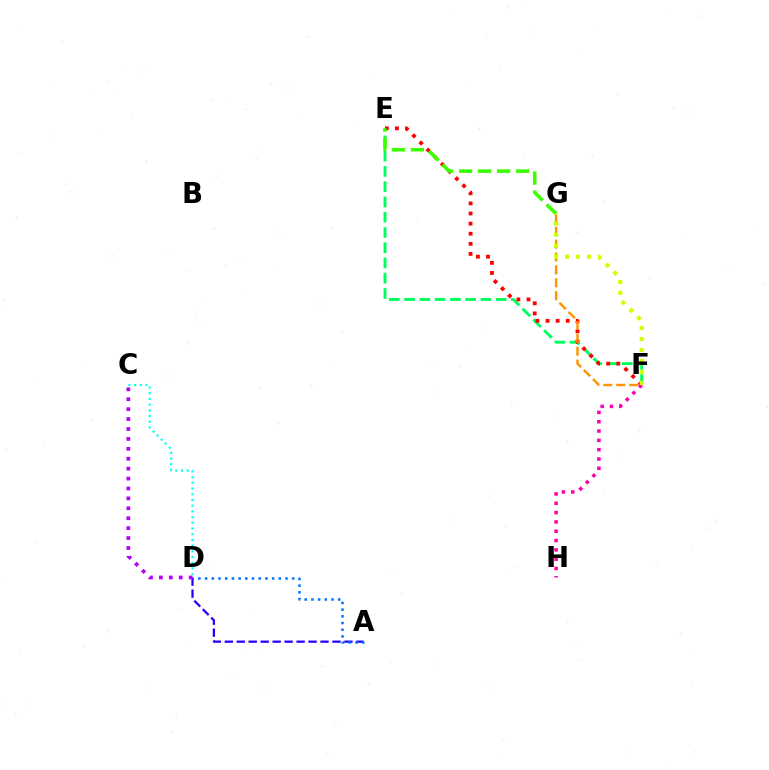{('A', 'D'): [{'color': '#2500ff', 'line_style': 'dashed', 'thickness': 1.63}, {'color': '#0074ff', 'line_style': 'dotted', 'thickness': 1.82}], ('E', 'F'): [{'color': '#00ff5c', 'line_style': 'dashed', 'thickness': 2.07}, {'color': '#ff0000', 'line_style': 'dotted', 'thickness': 2.75}], ('C', 'D'): [{'color': '#b900ff', 'line_style': 'dotted', 'thickness': 2.69}, {'color': '#00fff6', 'line_style': 'dotted', 'thickness': 1.55}], ('F', 'G'): [{'color': '#ff9400', 'line_style': 'dashed', 'thickness': 1.75}, {'color': '#d1ff00', 'line_style': 'dotted', 'thickness': 2.99}], ('E', 'G'): [{'color': '#3dff00', 'line_style': 'dashed', 'thickness': 2.58}], ('F', 'H'): [{'color': '#ff00ac', 'line_style': 'dotted', 'thickness': 2.53}]}